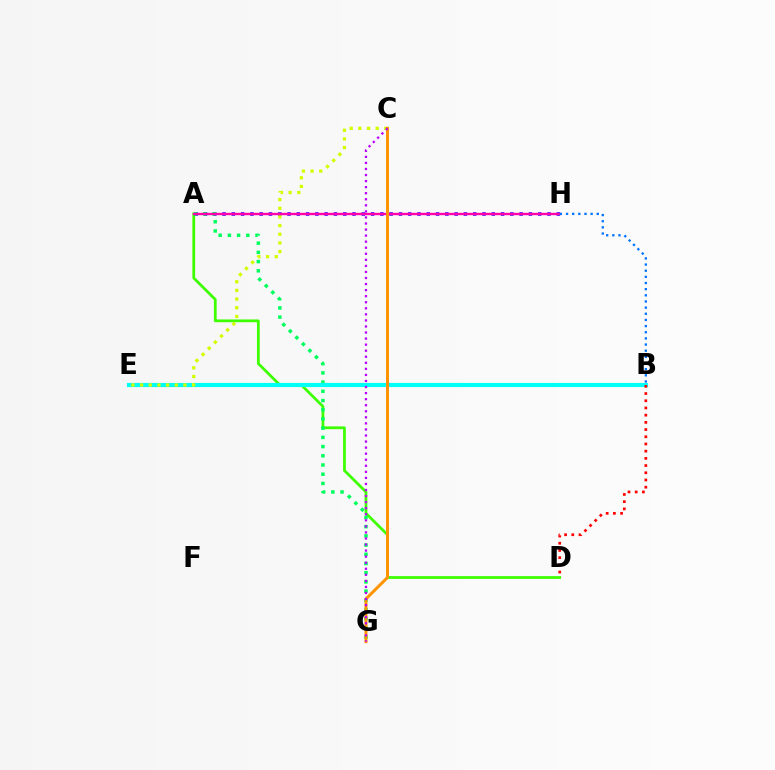{('A', 'D'): [{'color': '#3dff00', 'line_style': 'solid', 'thickness': 1.98}], ('A', 'H'): [{'color': '#2500ff', 'line_style': 'dotted', 'thickness': 2.52}, {'color': '#ff00ac', 'line_style': 'solid', 'thickness': 1.7}], ('A', 'G'): [{'color': '#00ff5c', 'line_style': 'dotted', 'thickness': 2.5}], ('B', 'E'): [{'color': '#00fff6', 'line_style': 'solid', 'thickness': 2.97}], ('C', 'E'): [{'color': '#d1ff00', 'line_style': 'dotted', 'thickness': 2.35}], ('C', 'G'): [{'color': '#ff9400', 'line_style': 'solid', 'thickness': 2.14}, {'color': '#b900ff', 'line_style': 'dotted', 'thickness': 1.65}], ('B', 'D'): [{'color': '#ff0000', 'line_style': 'dotted', 'thickness': 1.96}], ('B', 'H'): [{'color': '#0074ff', 'line_style': 'dotted', 'thickness': 1.67}]}